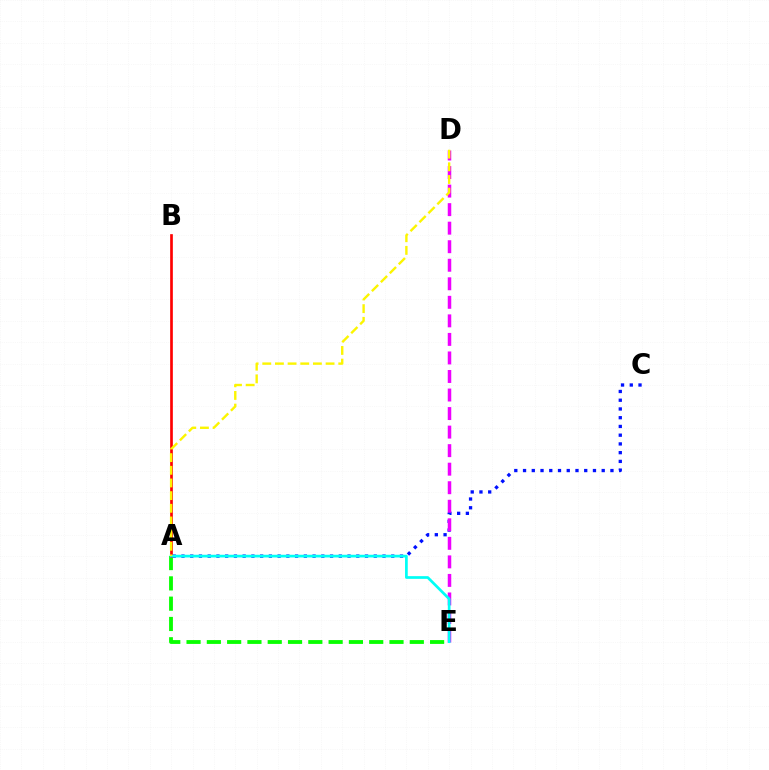{('A', 'C'): [{'color': '#0010ff', 'line_style': 'dotted', 'thickness': 2.37}], ('A', 'E'): [{'color': '#08ff00', 'line_style': 'dashed', 'thickness': 2.76}, {'color': '#00fff6', 'line_style': 'solid', 'thickness': 1.95}], ('A', 'B'): [{'color': '#ff0000', 'line_style': 'solid', 'thickness': 1.93}], ('D', 'E'): [{'color': '#ee00ff', 'line_style': 'dashed', 'thickness': 2.52}], ('A', 'D'): [{'color': '#fcf500', 'line_style': 'dashed', 'thickness': 1.72}]}